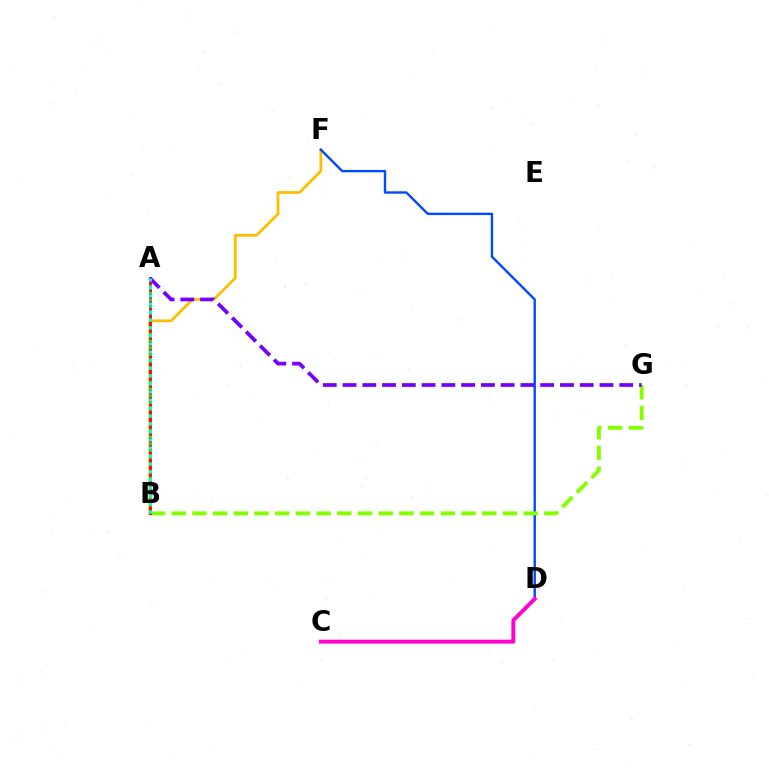{('B', 'F'): [{'color': '#ffbd00', 'line_style': 'solid', 'thickness': 1.99}], ('D', 'F'): [{'color': '#004bff', 'line_style': 'solid', 'thickness': 1.73}], ('B', 'G'): [{'color': '#84ff00', 'line_style': 'dashed', 'thickness': 2.81}], ('A', 'B'): [{'color': '#ff0000', 'line_style': 'solid', 'thickness': 2.03}, {'color': '#00ff39', 'line_style': 'dotted', 'thickness': 1.86}, {'color': '#00fff6', 'line_style': 'dotted', 'thickness': 2.17}], ('A', 'G'): [{'color': '#7200ff', 'line_style': 'dashed', 'thickness': 2.69}], ('C', 'D'): [{'color': '#ff00cf', 'line_style': 'solid', 'thickness': 2.81}]}